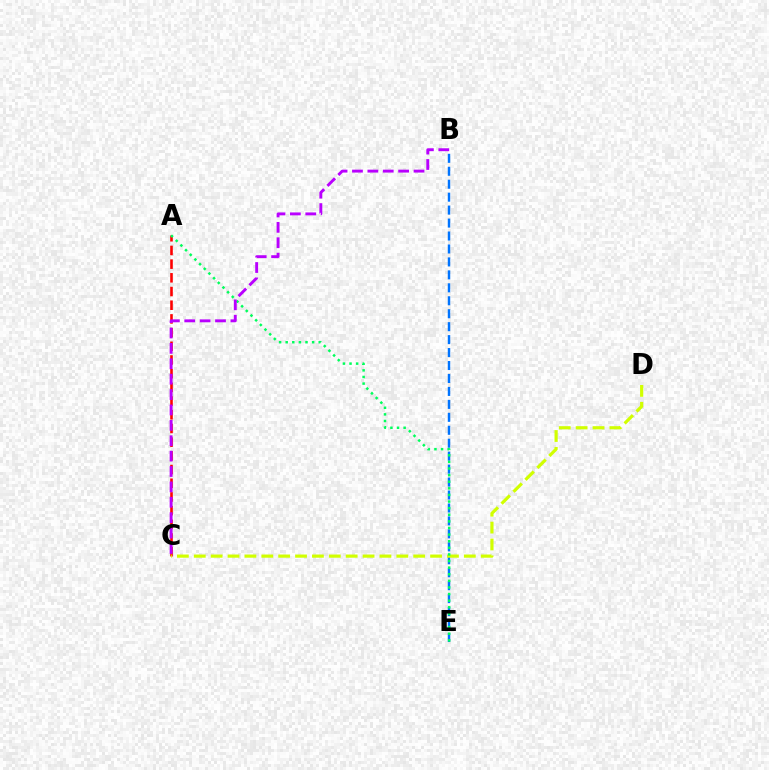{('B', 'E'): [{'color': '#0074ff', 'line_style': 'dashed', 'thickness': 1.76}], ('A', 'C'): [{'color': '#ff0000', 'line_style': 'dashed', 'thickness': 1.86}], ('C', 'D'): [{'color': '#d1ff00', 'line_style': 'dashed', 'thickness': 2.29}], ('A', 'E'): [{'color': '#00ff5c', 'line_style': 'dotted', 'thickness': 1.8}], ('B', 'C'): [{'color': '#b900ff', 'line_style': 'dashed', 'thickness': 2.09}]}